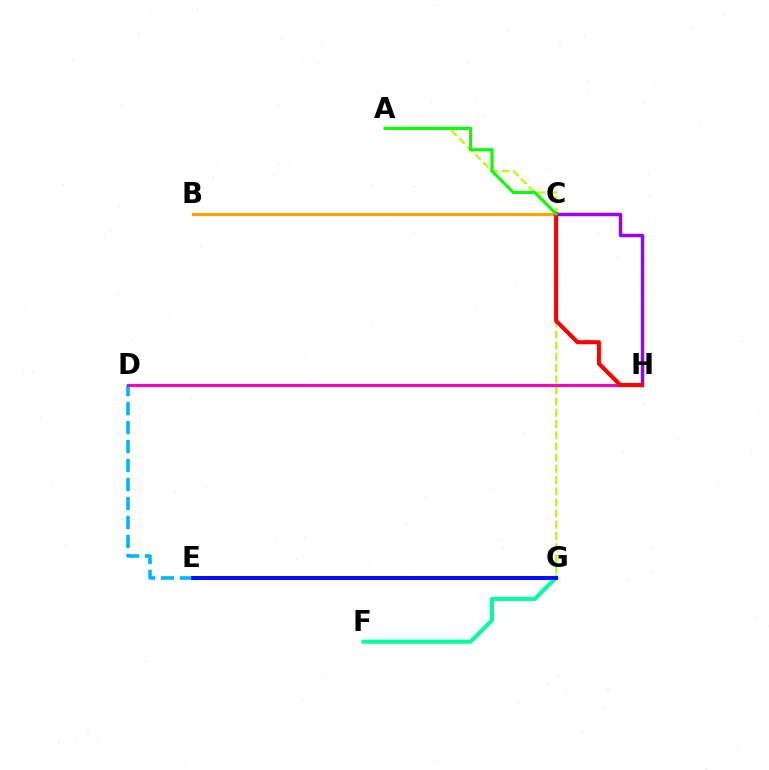{('A', 'G'): [{'color': '#b3ff00', 'line_style': 'dashed', 'thickness': 1.52}], ('C', 'H'): [{'color': '#9b00ff', 'line_style': 'solid', 'thickness': 2.51}, {'color': '#ff0000', 'line_style': 'solid', 'thickness': 2.95}], ('D', 'E'): [{'color': '#00b5ff', 'line_style': 'dashed', 'thickness': 2.58}], ('D', 'H'): [{'color': '#ff00bd', 'line_style': 'solid', 'thickness': 2.22}], ('F', 'G'): [{'color': '#00ff9d', 'line_style': 'solid', 'thickness': 2.96}], ('B', 'C'): [{'color': '#ffa500', 'line_style': 'solid', 'thickness': 2.28}], ('A', 'C'): [{'color': '#08ff00', 'line_style': 'solid', 'thickness': 2.25}], ('E', 'G'): [{'color': '#0010ff', 'line_style': 'solid', 'thickness': 2.87}]}